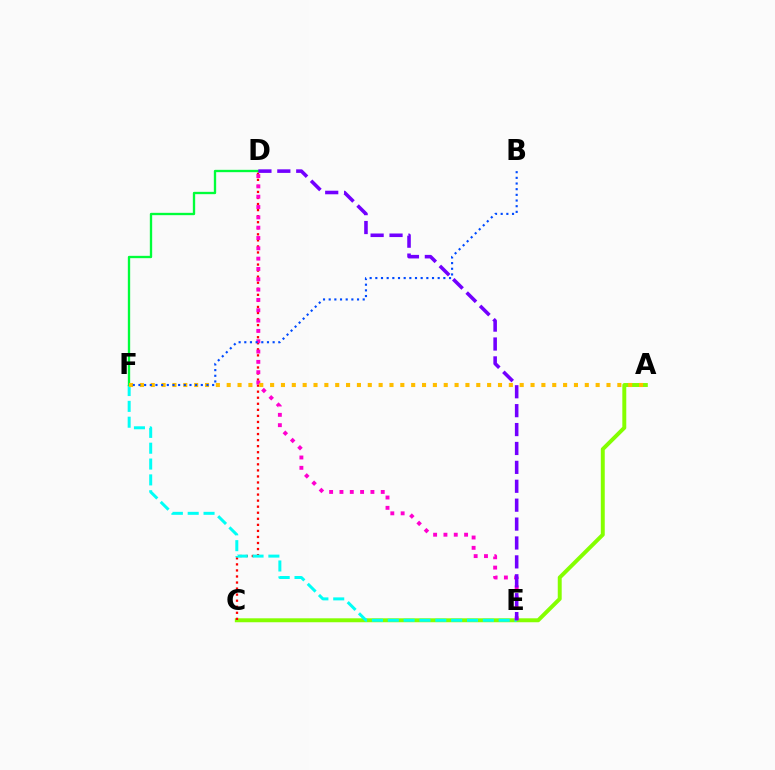{('A', 'C'): [{'color': '#84ff00', 'line_style': 'solid', 'thickness': 2.84}], ('C', 'D'): [{'color': '#ff0000', 'line_style': 'dotted', 'thickness': 1.64}], ('E', 'F'): [{'color': '#00fff6', 'line_style': 'dashed', 'thickness': 2.15}], ('D', 'E'): [{'color': '#ff00cf', 'line_style': 'dotted', 'thickness': 2.8}, {'color': '#7200ff', 'line_style': 'dashed', 'thickness': 2.57}], ('D', 'F'): [{'color': '#00ff39', 'line_style': 'solid', 'thickness': 1.68}], ('A', 'F'): [{'color': '#ffbd00', 'line_style': 'dotted', 'thickness': 2.95}], ('B', 'F'): [{'color': '#004bff', 'line_style': 'dotted', 'thickness': 1.54}]}